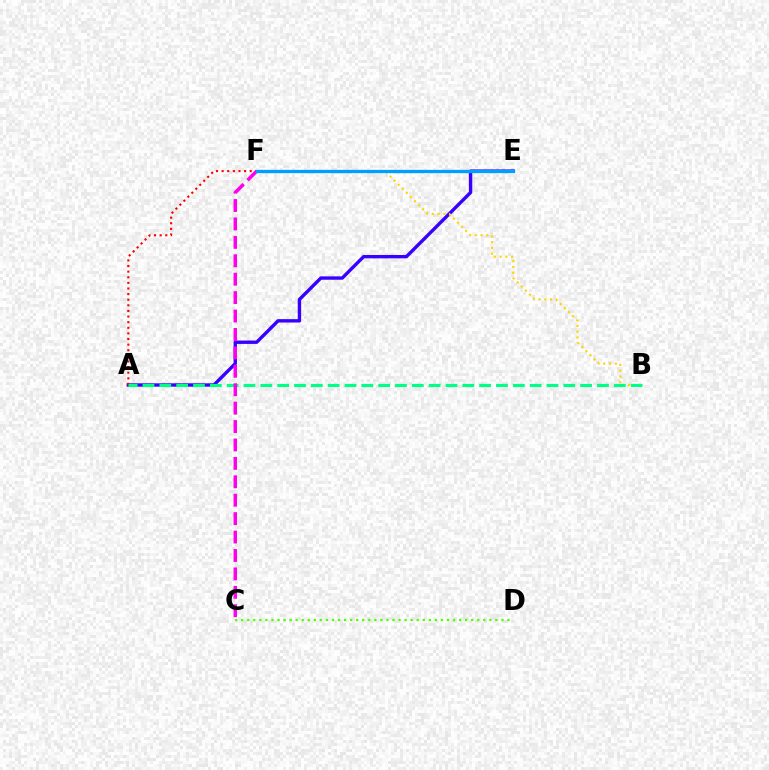{('A', 'E'): [{'color': '#3700ff', 'line_style': 'solid', 'thickness': 2.43}], ('B', 'F'): [{'color': '#ffd500', 'line_style': 'dotted', 'thickness': 1.57}], ('A', 'F'): [{'color': '#ff0000', 'line_style': 'dotted', 'thickness': 1.53}], ('C', 'D'): [{'color': '#4fff00', 'line_style': 'dotted', 'thickness': 1.64}], ('A', 'B'): [{'color': '#00ff86', 'line_style': 'dashed', 'thickness': 2.29}], ('C', 'F'): [{'color': '#ff00ed', 'line_style': 'dashed', 'thickness': 2.5}], ('E', 'F'): [{'color': '#009eff', 'line_style': 'solid', 'thickness': 2.37}]}